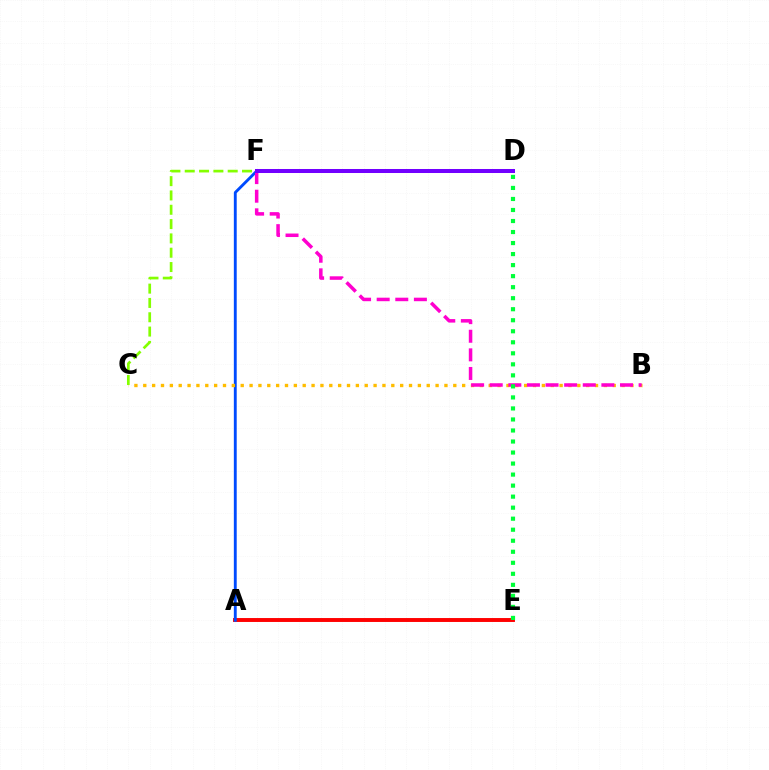{('A', 'E'): [{'color': '#00fff6', 'line_style': 'dotted', 'thickness': 1.67}, {'color': '#ff0000', 'line_style': 'solid', 'thickness': 2.82}], ('A', 'F'): [{'color': '#004bff', 'line_style': 'solid', 'thickness': 2.06}], ('B', 'C'): [{'color': '#ffbd00', 'line_style': 'dotted', 'thickness': 2.41}], ('C', 'F'): [{'color': '#84ff00', 'line_style': 'dashed', 'thickness': 1.95}], ('B', 'F'): [{'color': '#ff00cf', 'line_style': 'dashed', 'thickness': 2.53}], ('D', 'E'): [{'color': '#00ff39', 'line_style': 'dotted', 'thickness': 3.0}], ('D', 'F'): [{'color': '#7200ff', 'line_style': 'solid', 'thickness': 2.88}]}